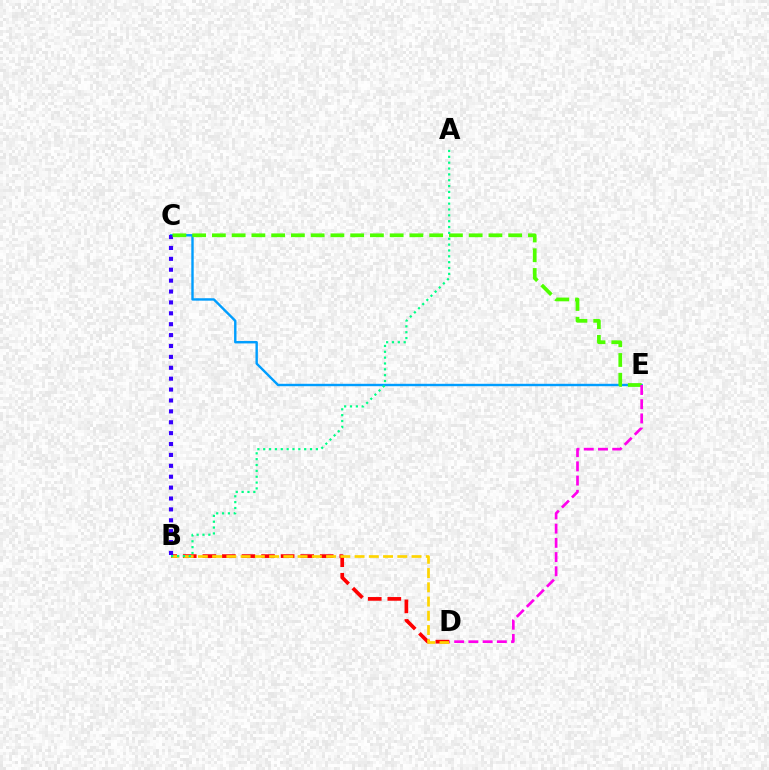{('C', 'E'): [{'color': '#009eff', 'line_style': 'solid', 'thickness': 1.73}, {'color': '#4fff00', 'line_style': 'dashed', 'thickness': 2.68}], ('B', 'D'): [{'color': '#ff0000', 'line_style': 'dashed', 'thickness': 2.66}, {'color': '#ffd500', 'line_style': 'dashed', 'thickness': 1.94}], ('B', 'C'): [{'color': '#3700ff', 'line_style': 'dotted', 'thickness': 2.96}], ('A', 'B'): [{'color': '#00ff86', 'line_style': 'dotted', 'thickness': 1.59}], ('D', 'E'): [{'color': '#ff00ed', 'line_style': 'dashed', 'thickness': 1.93}]}